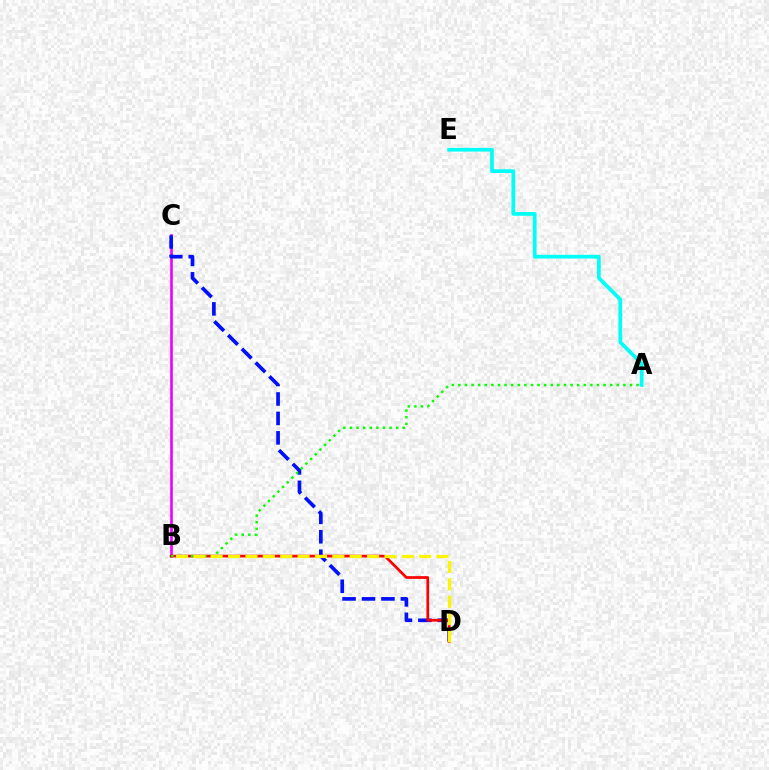{('B', 'C'): [{'color': '#ee00ff', 'line_style': 'solid', 'thickness': 1.89}], ('C', 'D'): [{'color': '#0010ff', 'line_style': 'dashed', 'thickness': 2.64}], ('A', 'E'): [{'color': '#00fff6', 'line_style': 'solid', 'thickness': 2.69}], ('B', 'D'): [{'color': '#ff0000', 'line_style': 'solid', 'thickness': 1.96}, {'color': '#fcf500', 'line_style': 'dashed', 'thickness': 2.36}], ('A', 'B'): [{'color': '#08ff00', 'line_style': 'dotted', 'thickness': 1.79}]}